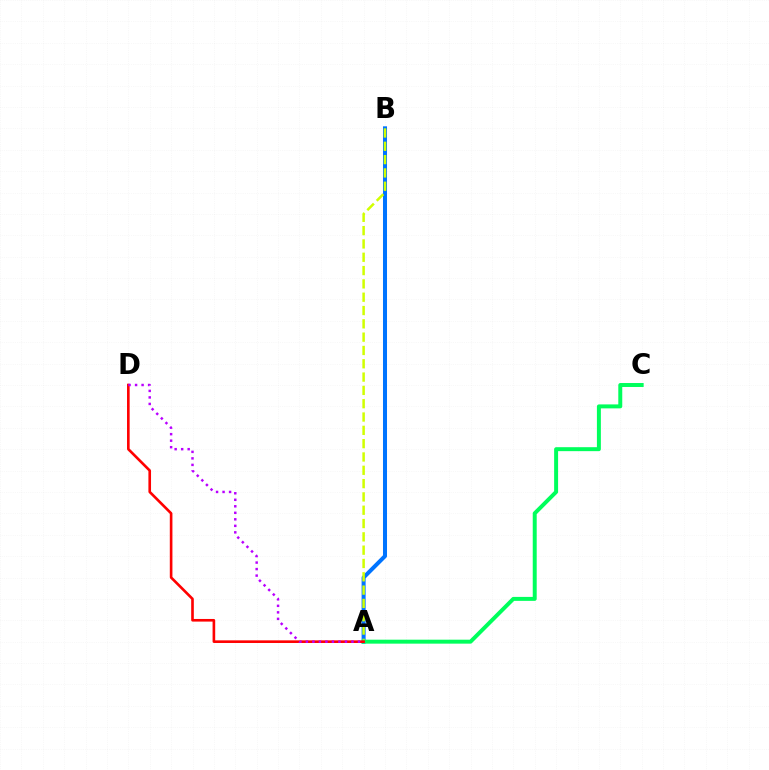{('A', 'B'): [{'color': '#0074ff', 'line_style': 'solid', 'thickness': 2.9}, {'color': '#d1ff00', 'line_style': 'dashed', 'thickness': 1.81}], ('A', 'C'): [{'color': '#00ff5c', 'line_style': 'solid', 'thickness': 2.85}], ('A', 'D'): [{'color': '#ff0000', 'line_style': 'solid', 'thickness': 1.89}, {'color': '#b900ff', 'line_style': 'dotted', 'thickness': 1.77}]}